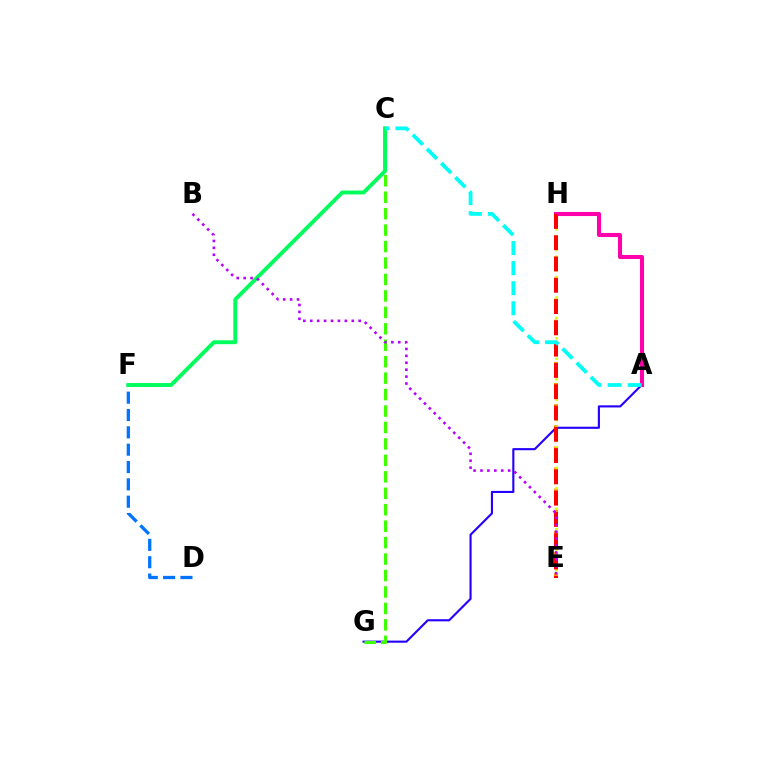{('D', 'F'): [{'color': '#0074ff', 'line_style': 'dashed', 'thickness': 2.36}], ('A', 'G'): [{'color': '#2500ff', 'line_style': 'solid', 'thickness': 1.53}], ('E', 'H'): [{'color': '#ff9400', 'line_style': 'dotted', 'thickness': 2.87}, {'color': '#d1ff00', 'line_style': 'dotted', 'thickness': 1.85}, {'color': '#ff0000', 'line_style': 'dashed', 'thickness': 2.89}], ('C', 'G'): [{'color': '#3dff00', 'line_style': 'dashed', 'thickness': 2.23}], ('A', 'H'): [{'color': '#ff00ac', 'line_style': 'solid', 'thickness': 2.94}], ('C', 'F'): [{'color': '#00ff5c', 'line_style': 'solid', 'thickness': 2.82}], ('B', 'E'): [{'color': '#b900ff', 'line_style': 'dotted', 'thickness': 1.88}], ('A', 'C'): [{'color': '#00fff6', 'line_style': 'dashed', 'thickness': 2.73}]}